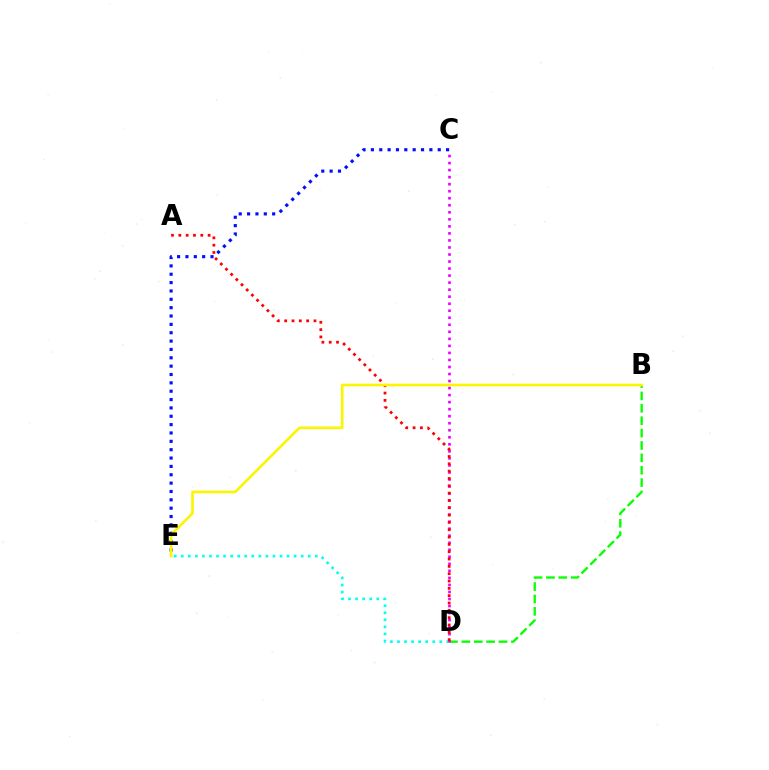{('B', 'D'): [{'color': '#08ff00', 'line_style': 'dashed', 'thickness': 1.68}], ('D', 'E'): [{'color': '#00fff6', 'line_style': 'dotted', 'thickness': 1.92}], ('C', 'D'): [{'color': '#ee00ff', 'line_style': 'dotted', 'thickness': 1.91}], ('A', 'D'): [{'color': '#ff0000', 'line_style': 'dotted', 'thickness': 1.99}], ('C', 'E'): [{'color': '#0010ff', 'line_style': 'dotted', 'thickness': 2.27}], ('B', 'E'): [{'color': '#fcf500', 'line_style': 'solid', 'thickness': 1.92}]}